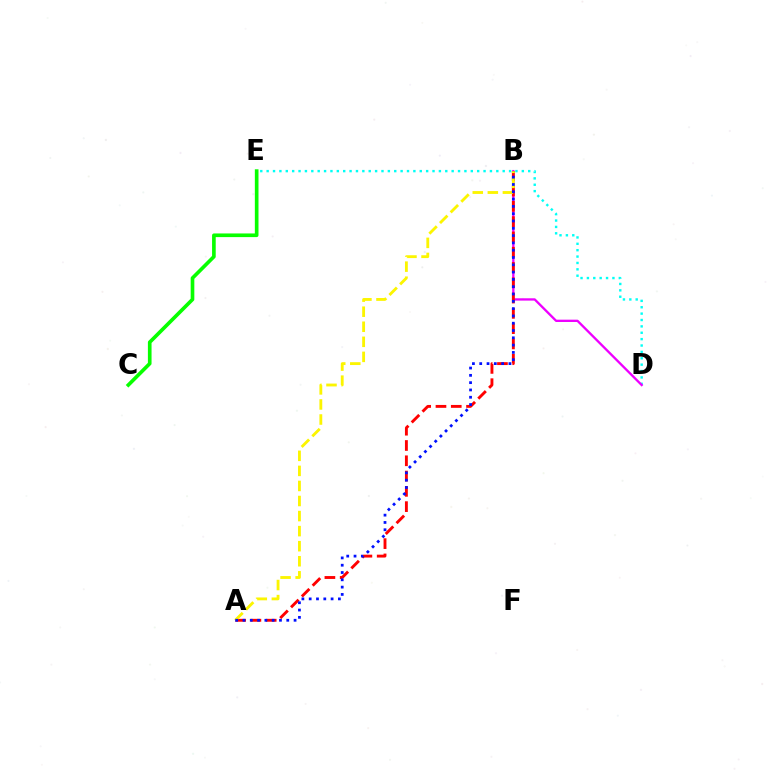{('C', 'E'): [{'color': '#08ff00', 'line_style': 'solid', 'thickness': 2.63}], ('D', 'E'): [{'color': '#00fff6', 'line_style': 'dotted', 'thickness': 1.73}], ('B', 'D'): [{'color': '#ee00ff', 'line_style': 'solid', 'thickness': 1.67}], ('A', 'B'): [{'color': '#ff0000', 'line_style': 'dashed', 'thickness': 2.08}, {'color': '#fcf500', 'line_style': 'dashed', 'thickness': 2.05}, {'color': '#0010ff', 'line_style': 'dotted', 'thickness': 1.98}]}